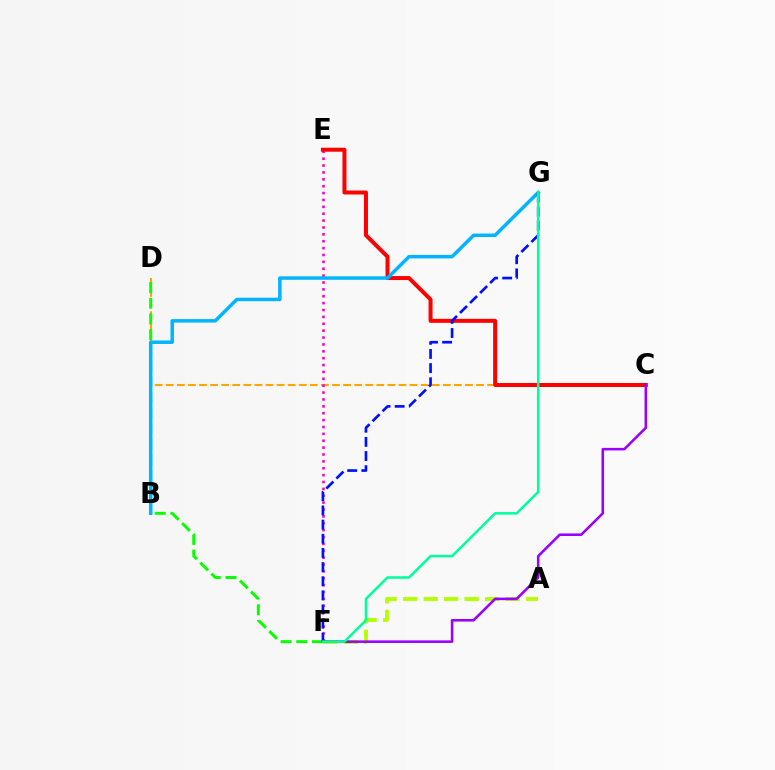{('C', 'D'): [{'color': '#ffa500', 'line_style': 'dashed', 'thickness': 1.51}], ('D', 'F'): [{'color': '#08ff00', 'line_style': 'dashed', 'thickness': 2.13}], ('A', 'F'): [{'color': '#b3ff00', 'line_style': 'dashed', 'thickness': 2.78}], ('E', 'F'): [{'color': '#ff00bd', 'line_style': 'dotted', 'thickness': 1.87}], ('C', 'E'): [{'color': '#ff0000', 'line_style': 'solid', 'thickness': 2.87}], ('B', 'G'): [{'color': '#00b5ff', 'line_style': 'solid', 'thickness': 2.5}], ('F', 'G'): [{'color': '#0010ff', 'line_style': 'dashed', 'thickness': 1.92}, {'color': '#00ff9d', 'line_style': 'solid', 'thickness': 1.83}], ('C', 'F'): [{'color': '#9b00ff', 'line_style': 'solid', 'thickness': 1.85}]}